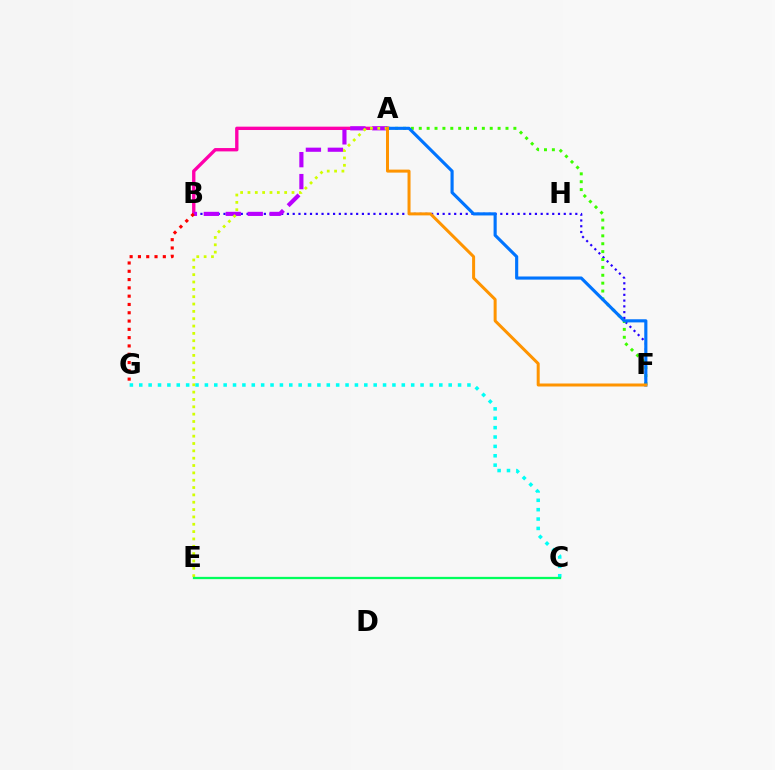{('B', 'F'): [{'color': '#2500ff', 'line_style': 'dotted', 'thickness': 1.57}], ('C', 'G'): [{'color': '#00fff6', 'line_style': 'dotted', 'thickness': 2.55}], ('A', 'B'): [{'color': '#ff00ac', 'line_style': 'solid', 'thickness': 2.41}, {'color': '#b900ff', 'line_style': 'dashed', 'thickness': 2.98}], ('A', 'F'): [{'color': '#3dff00', 'line_style': 'dotted', 'thickness': 2.14}, {'color': '#0074ff', 'line_style': 'solid', 'thickness': 2.26}, {'color': '#ff9400', 'line_style': 'solid', 'thickness': 2.16}], ('A', 'E'): [{'color': '#d1ff00', 'line_style': 'dotted', 'thickness': 1.99}], ('B', 'G'): [{'color': '#ff0000', 'line_style': 'dotted', 'thickness': 2.25}], ('C', 'E'): [{'color': '#00ff5c', 'line_style': 'solid', 'thickness': 1.64}]}